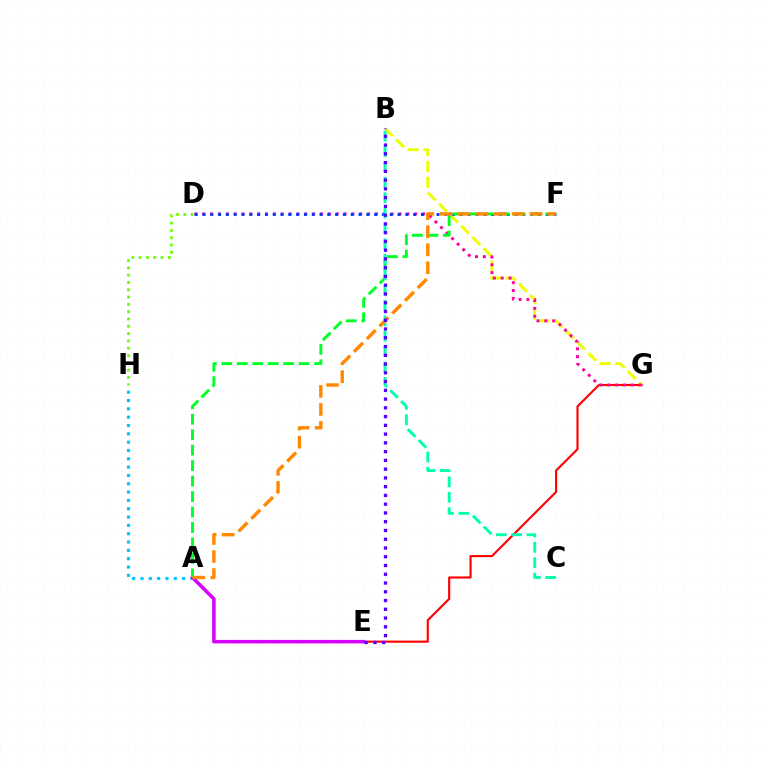{('E', 'G'): [{'color': '#ff0000', 'line_style': 'solid', 'thickness': 1.54}], ('B', 'G'): [{'color': '#eeff00', 'line_style': 'dashed', 'thickness': 2.14}], ('A', 'H'): [{'color': '#00c7ff', 'line_style': 'dotted', 'thickness': 2.26}], ('D', 'G'): [{'color': '#ff00a0', 'line_style': 'dotted', 'thickness': 2.13}], ('A', 'E'): [{'color': '#d600ff', 'line_style': 'solid', 'thickness': 2.54}], ('D', 'F'): [{'color': '#003fff', 'line_style': 'dotted', 'thickness': 2.12}], ('A', 'F'): [{'color': '#00ff27', 'line_style': 'dashed', 'thickness': 2.1}, {'color': '#ff8800', 'line_style': 'dashed', 'thickness': 2.45}], ('B', 'C'): [{'color': '#00ffaf', 'line_style': 'dashed', 'thickness': 2.09}], ('D', 'H'): [{'color': '#66ff00', 'line_style': 'dotted', 'thickness': 1.99}], ('B', 'E'): [{'color': '#4f00ff', 'line_style': 'dotted', 'thickness': 2.38}]}